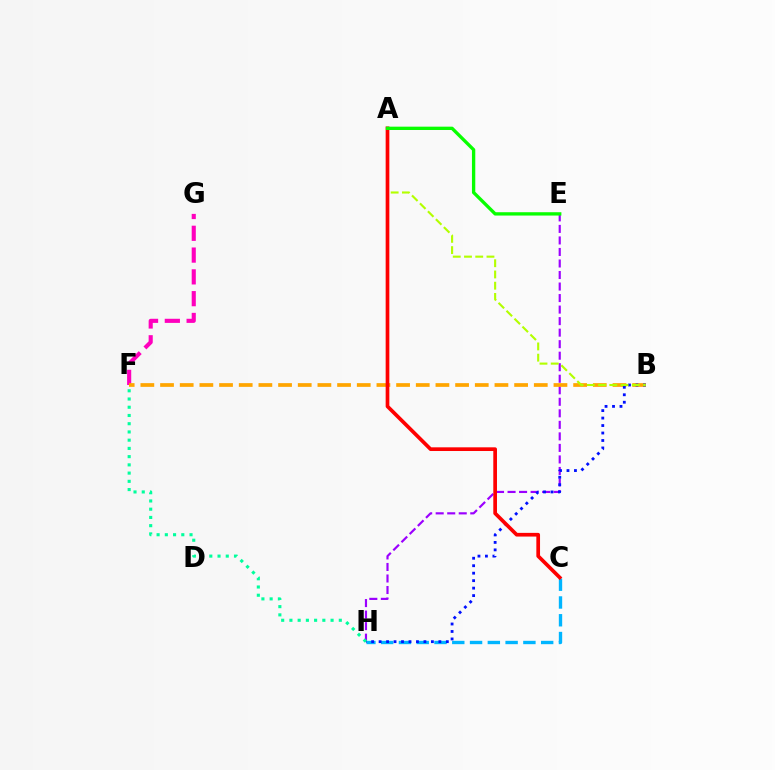{('E', 'H'): [{'color': '#9b00ff', 'line_style': 'dashed', 'thickness': 1.57}], ('F', 'G'): [{'color': '#ff00bd', 'line_style': 'dashed', 'thickness': 2.96}], ('B', 'F'): [{'color': '#ffa500', 'line_style': 'dashed', 'thickness': 2.67}], ('C', 'H'): [{'color': '#00b5ff', 'line_style': 'dashed', 'thickness': 2.42}], ('B', 'H'): [{'color': '#0010ff', 'line_style': 'dotted', 'thickness': 2.03}], ('A', 'B'): [{'color': '#b3ff00', 'line_style': 'dashed', 'thickness': 1.53}], ('F', 'H'): [{'color': '#00ff9d', 'line_style': 'dotted', 'thickness': 2.24}], ('A', 'C'): [{'color': '#ff0000', 'line_style': 'solid', 'thickness': 2.66}], ('A', 'E'): [{'color': '#08ff00', 'line_style': 'solid', 'thickness': 2.4}]}